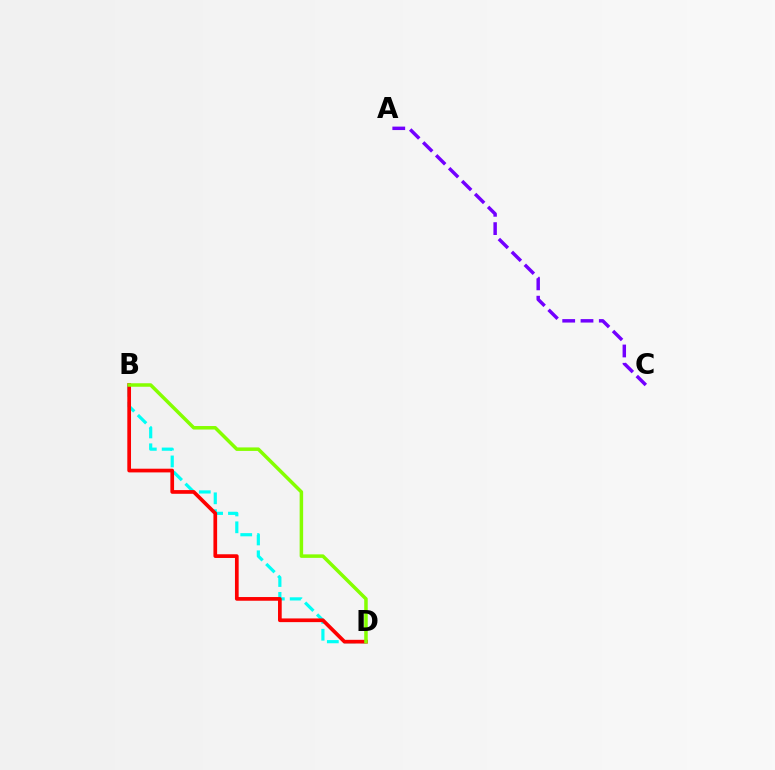{('B', 'D'): [{'color': '#00fff6', 'line_style': 'dashed', 'thickness': 2.29}, {'color': '#ff0000', 'line_style': 'solid', 'thickness': 2.66}, {'color': '#84ff00', 'line_style': 'solid', 'thickness': 2.52}], ('A', 'C'): [{'color': '#7200ff', 'line_style': 'dashed', 'thickness': 2.49}]}